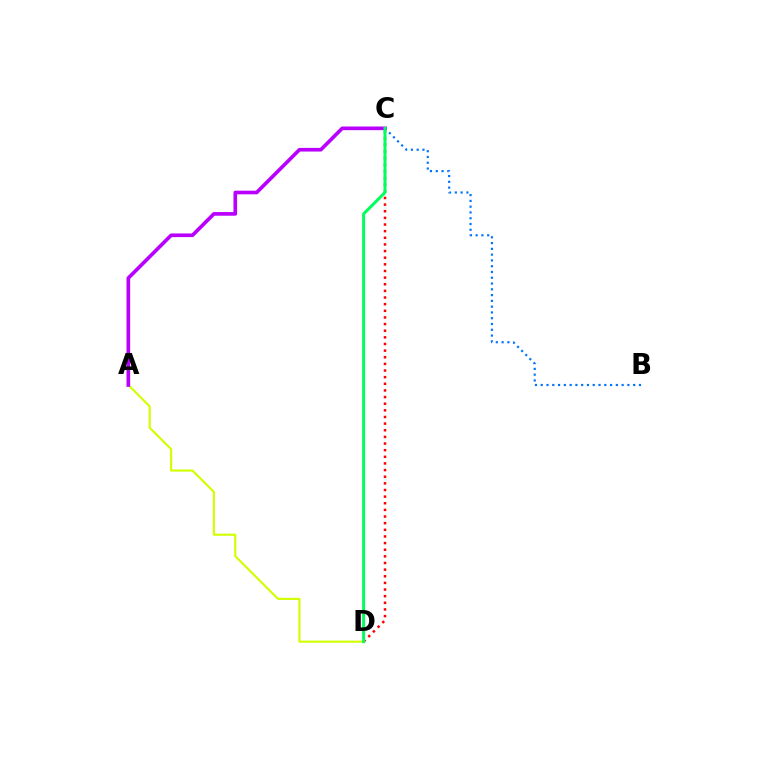{('A', 'D'): [{'color': '#d1ff00', 'line_style': 'solid', 'thickness': 1.53}], ('B', 'C'): [{'color': '#0074ff', 'line_style': 'dotted', 'thickness': 1.57}], ('A', 'C'): [{'color': '#b900ff', 'line_style': 'solid', 'thickness': 2.63}], ('C', 'D'): [{'color': '#ff0000', 'line_style': 'dotted', 'thickness': 1.8}, {'color': '#00ff5c', 'line_style': 'solid', 'thickness': 2.15}]}